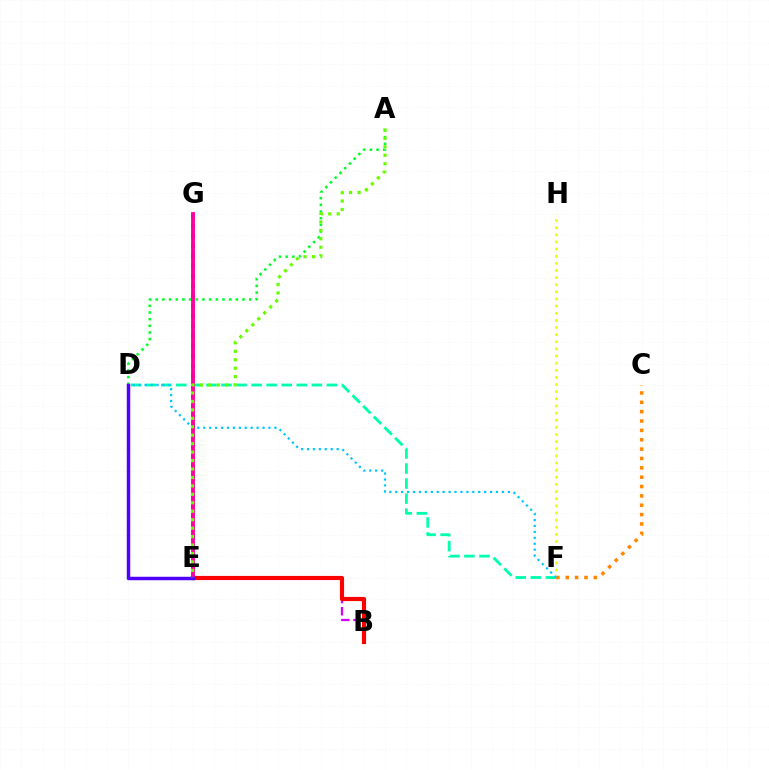{('A', 'D'): [{'color': '#00ff27', 'line_style': 'dotted', 'thickness': 1.81}], ('B', 'E'): [{'color': '#d600ff', 'line_style': 'dashed', 'thickness': 1.65}, {'color': '#ff0000', 'line_style': 'solid', 'thickness': 2.99}], ('D', 'F'): [{'color': '#00ffaf', 'line_style': 'dashed', 'thickness': 2.05}, {'color': '#00c7ff', 'line_style': 'dotted', 'thickness': 1.61}], ('E', 'G'): [{'color': '#003fff', 'line_style': 'dotted', 'thickness': 2.72}, {'color': '#ff00a0', 'line_style': 'solid', 'thickness': 2.77}], ('F', 'H'): [{'color': '#eeff00', 'line_style': 'dotted', 'thickness': 1.94}], ('C', 'F'): [{'color': '#ff8800', 'line_style': 'dotted', 'thickness': 2.54}], ('D', 'E'): [{'color': '#4f00ff', 'line_style': 'solid', 'thickness': 2.49}], ('A', 'E'): [{'color': '#66ff00', 'line_style': 'dotted', 'thickness': 2.29}]}